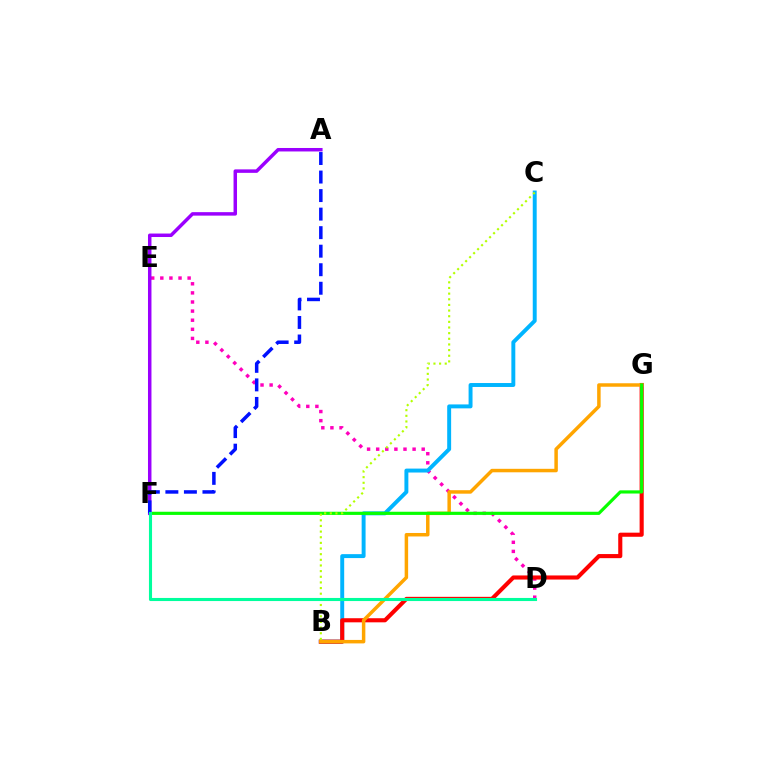{('D', 'E'): [{'color': '#ff00bd', 'line_style': 'dotted', 'thickness': 2.47}], ('B', 'C'): [{'color': '#00b5ff', 'line_style': 'solid', 'thickness': 2.83}, {'color': '#b3ff00', 'line_style': 'dotted', 'thickness': 1.53}], ('B', 'G'): [{'color': '#ff0000', 'line_style': 'solid', 'thickness': 2.96}, {'color': '#ffa500', 'line_style': 'solid', 'thickness': 2.51}], ('F', 'G'): [{'color': '#08ff00', 'line_style': 'solid', 'thickness': 2.28}], ('A', 'F'): [{'color': '#9b00ff', 'line_style': 'solid', 'thickness': 2.5}, {'color': '#0010ff', 'line_style': 'dashed', 'thickness': 2.52}], ('D', 'F'): [{'color': '#00ff9d', 'line_style': 'solid', 'thickness': 2.23}]}